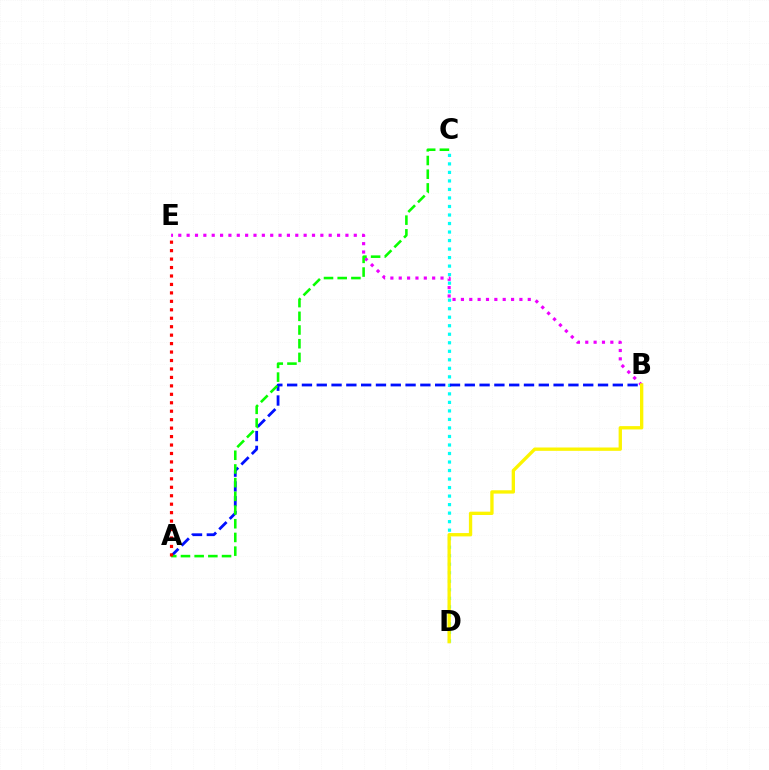{('C', 'D'): [{'color': '#00fff6', 'line_style': 'dotted', 'thickness': 2.31}], ('B', 'E'): [{'color': '#ee00ff', 'line_style': 'dotted', 'thickness': 2.27}], ('A', 'B'): [{'color': '#0010ff', 'line_style': 'dashed', 'thickness': 2.01}], ('A', 'C'): [{'color': '#08ff00', 'line_style': 'dashed', 'thickness': 1.86}], ('B', 'D'): [{'color': '#fcf500', 'line_style': 'solid', 'thickness': 2.4}], ('A', 'E'): [{'color': '#ff0000', 'line_style': 'dotted', 'thickness': 2.3}]}